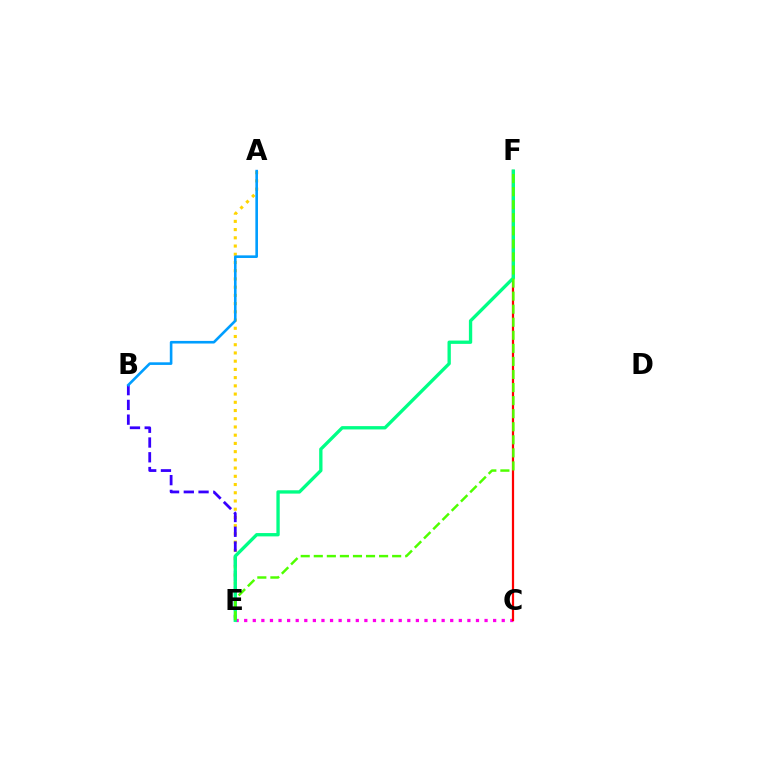{('A', 'E'): [{'color': '#ffd500', 'line_style': 'dotted', 'thickness': 2.23}], ('B', 'E'): [{'color': '#3700ff', 'line_style': 'dashed', 'thickness': 2.0}], ('C', 'E'): [{'color': '#ff00ed', 'line_style': 'dotted', 'thickness': 2.33}], ('C', 'F'): [{'color': '#ff0000', 'line_style': 'solid', 'thickness': 1.6}], ('A', 'B'): [{'color': '#009eff', 'line_style': 'solid', 'thickness': 1.88}], ('E', 'F'): [{'color': '#00ff86', 'line_style': 'solid', 'thickness': 2.39}, {'color': '#4fff00', 'line_style': 'dashed', 'thickness': 1.77}]}